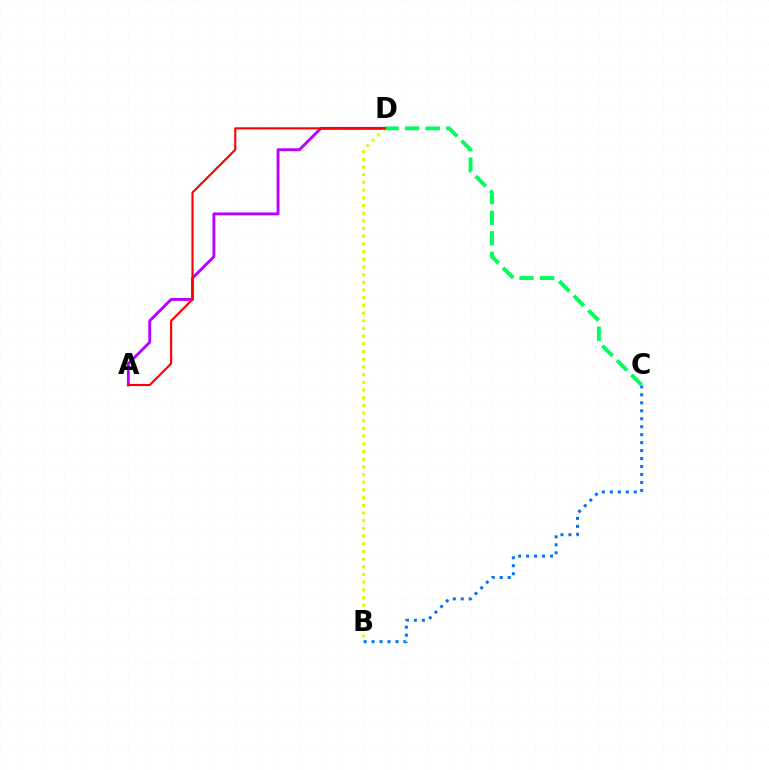{('A', 'D'): [{'color': '#b900ff', 'line_style': 'solid', 'thickness': 2.06}, {'color': '#ff0000', 'line_style': 'solid', 'thickness': 1.54}], ('B', 'D'): [{'color': '#d1ff00', 'line_style': 'dotted', 'thickness': 2.09}], ('B', 'C'): [{'color': '#0074ff', 'line_style': 'dotted', 'thickness': 2.16}], ('C', 'D'): [{'color': '#00ff5c', 'line_style': 'dashed', 'thickness': 2.8}]}